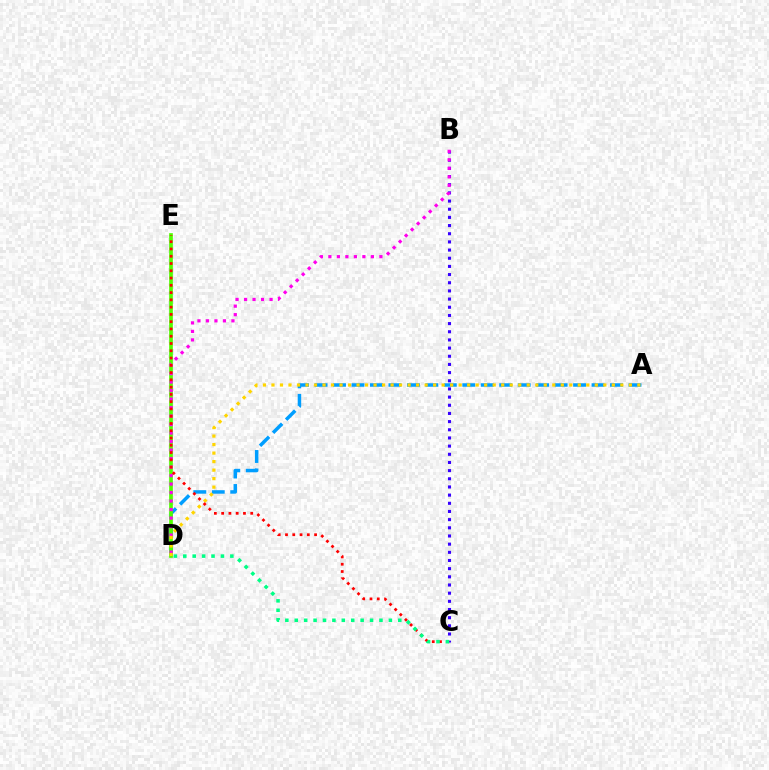{('A', 'D'): [{'color': '#009eff', 'line_style': 'dashed', 'thickness': 2.51}, {'color': '#ffd500', 'line_style': 'dotted', 'thickness': 2.31}], ('D', 'E'): [{'color': '#4fff00', 'line_style': 'solid', 'thickness': 2.65}], ('B', 'C'): [{'color': '#3700ff', 'line_style': 'dotted', 'thickness': 2.22}], ('B', 'D'): [{'color': '#ff00ed', 'line_style': 'dotted', 'thickness': 2.31}], ('C', 'E'): [{'color': '#ff0000', 'line_style': 'dotted', 'thickness': 1.98}], ('C', 'D'): [{'color': '#00ff86', 'line_style': 'dotted', 'thickness': 2.56}]}